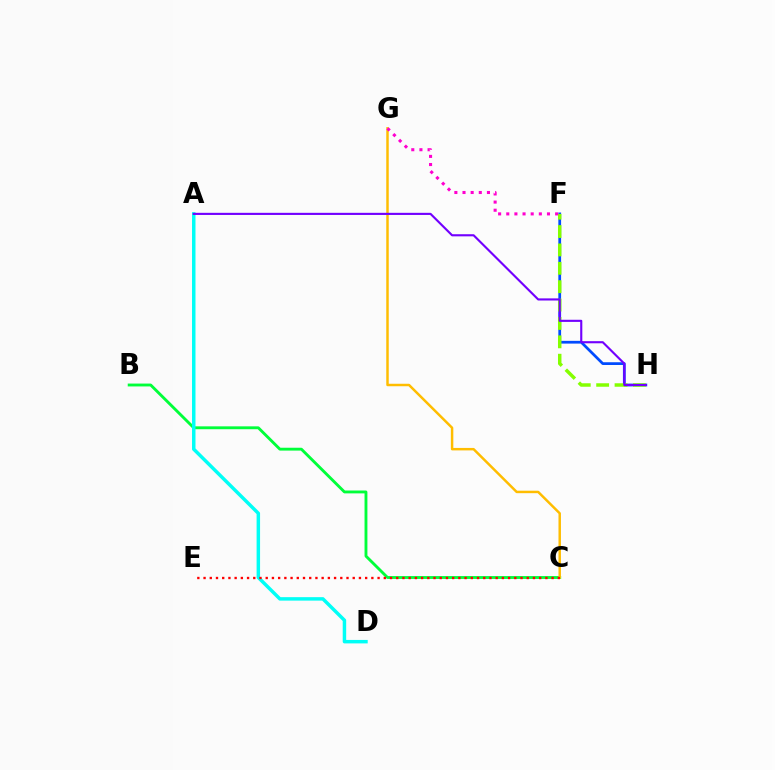{('F', 'H'): [{'color': '#004bff', 'line_style': 'solid', 'thickness': 1.98}, {'color': '#84ff00', 'line_style': 'dashed', 'thickness': 2.5}], ('B', 'C'): [{'color': '#00ff39', 'line_style': 'solid', 'thickness': 2.06}], ('C', 'G'): [{'color': '#ffbd00', 'line_style': 'solid', 'thickness': 1.78}], ('F', 'G'): [{'color': '#ff00cf', 'line_style': 'dotted', 'thickness': 2.21}], ('A', 'D'): [{'color': '#00fff6', 'line_style': 'solid', 'thickness': 2.5}], ('C', 'E'): [{'color': '#ff0000', 'line_style': 'dotted', 'thickness': 1.69}], ('A', 'H'): [{'color': '#7200ff', 'line_style': 'solid', 'thickness': 1.53}]}